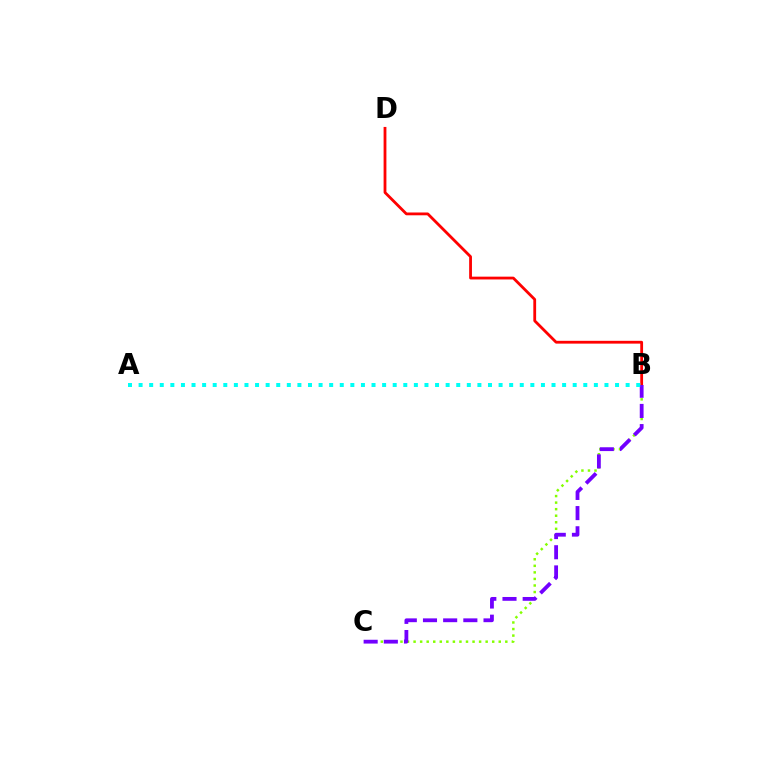{('B', 'C'): [{'color': '#84ff00', 'line_style': 'dotted', 'thickness': 1.78}, {'color': '#7200ff', 'line_style': 'dashed', 'thickness': 2.74}], ('B', 'D'): [{'color': '#ff0000', 'line_style': 'solid', 'thickness': 2.02}], ('A', 'B'): [{'color': '#00fff6', 'line_style': 'dotted', 'thickness': 2.88}]}